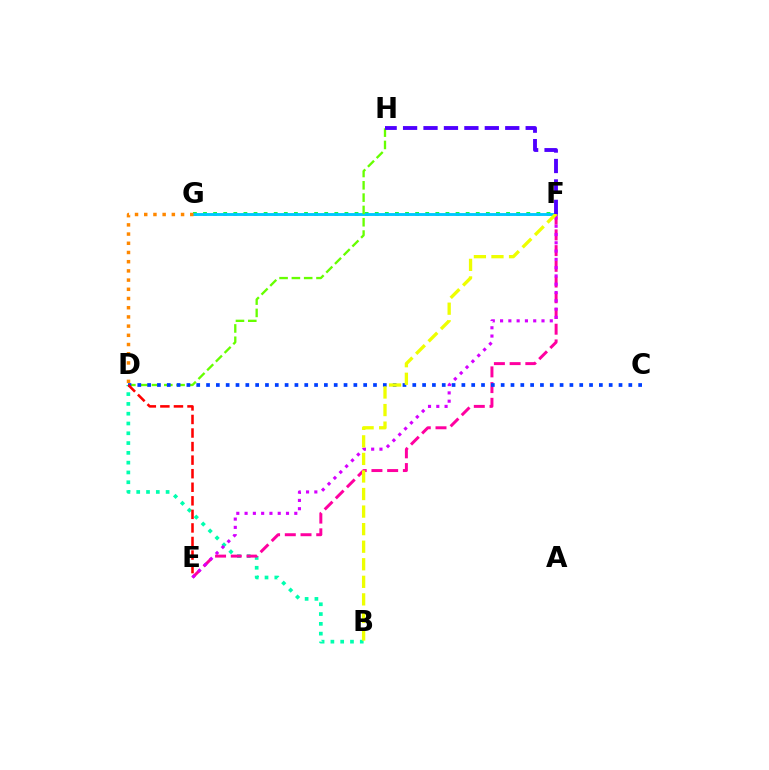{('F', 'G'): [{'color': '#00ff27', 'line_style': 'dotted', 'thickness': 2.74}, {'color': '#00c7ff', 'line_style': 'solid', 'thickness': 2.07}], ('B', 'D'): [{'color': '#00ffaf', 'line_style': 'dotted', 'thickness': 2.66}], ('E', 'F'): [{'color': '#ff00a0', 'line_style': 'dashed', 'thickness': 2.14}, {'color': '#d600ff', 'line_style': 'dotted', 'thickness': 2.25}], ('D', 'H'): [{'color': '#66ff00', 'line_style': 'dashed', 'thickness': 1.67}], ('C', 'D'): [{'color': '#003fff', 'line_style': 'dotted', 'thickness': 2.67}], ('D', 'E'): [{'color': '#ff0000', 'line_style': 'dashed', 'thickness': 1.84}], ('D', 'G'): [{'color': '#ff8800', 'line_style': 'dotted', 'thickness': 2.5}], ('B', 'F'): [{'color': '#eeff00', 'line_style': 'dashed', 'thickness': 2.39}], ('F', 'H'): [{'color': '#4f00ff', 'line_style': 'dashed', 'thickness': 2.78}]}